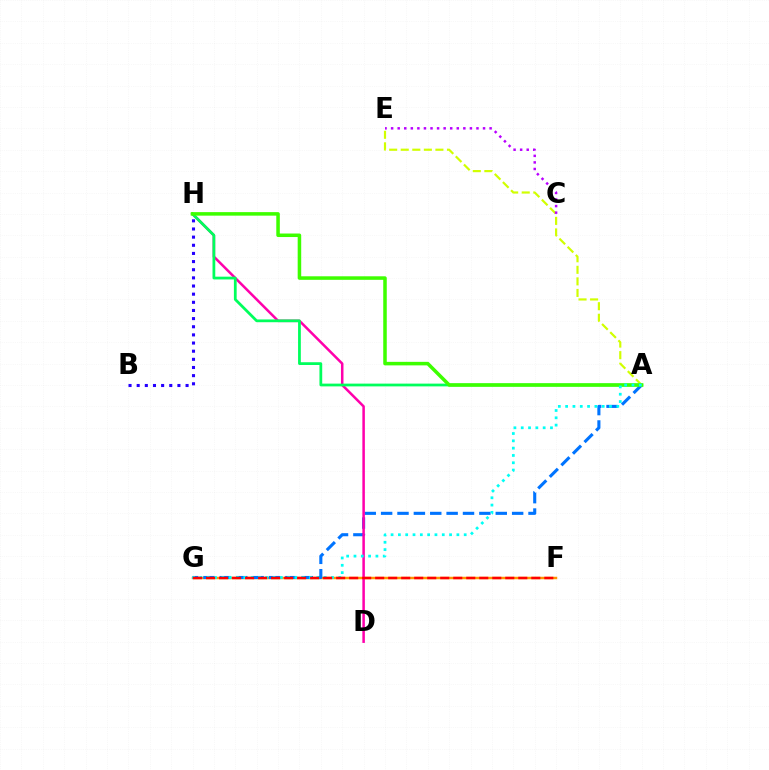{('A', 'E'): [{'color': '#d1ff00', 'line_style': 'dashed', 'thickness': 1.57}], ('F', 'G'): [{'color': '#ff9400', 'line_style': 'solid', 'thickness': 1.79}, {'color': '#ff0000', 'line_style': 'dashed', 'thickness': 1.77}], ('A', 'G'): [{'color': '#0074ff', 'line_style': 'dashed', 'thickness': 2.22}, {'color': '#00fff6', 'line_style': 'dotted', 'thickness': 1.99}], ('C', 'E'): [{'color': '#b900ff', 'line_style': 'dotted', 'thickness': 1.78}], ('D', 'H'): [{'color': '#ff00ac', 'line_style': 'solid', 'thickness': 1.81}], ('A', 'H'): [{'color': '#00ff5c', 'line_style': 'solid', 'thickness': 1.99}, {'color': '#3dff00', 'line_style': 'solid', 'thickness': 2.54}], ('B', 'H'): [{'color': '#2500ff', 'line_style': 'dotted', 'thickness': 2.21}]}